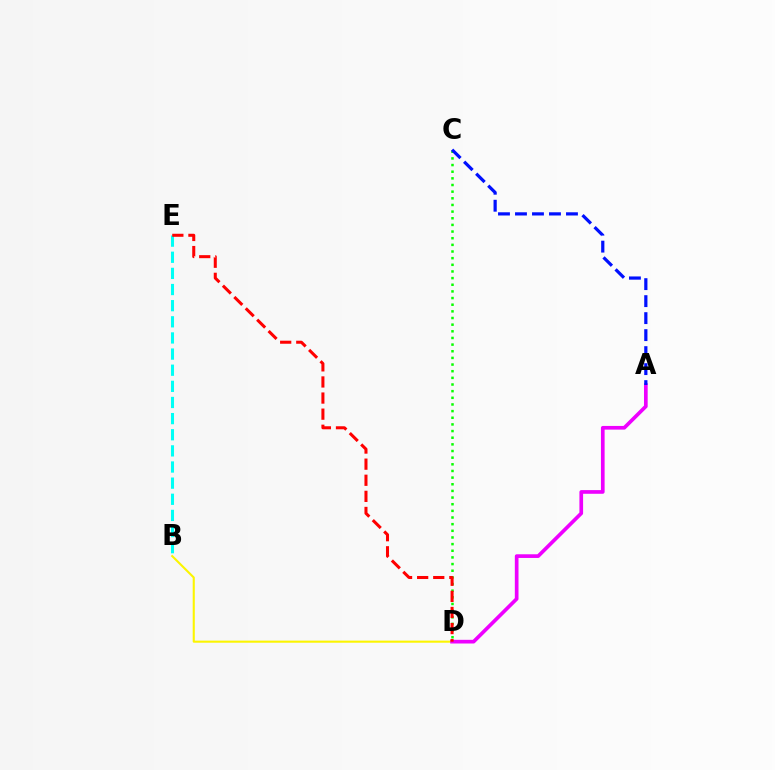{('C', 'D'): [{'color': '#08ff00', 'line_style': 'dotted', 'thickness': 1.81}], ('B', 'D'): [{'color': '#fcf500', 'line_style': 'solid', 'thickness': 1.51}], ('A', 'D'): [{'color': '#ee00ff', 'line_style': 'solid', 'thickness': 2.65}], ('B', 'E'): [{'color': '#00fff6', 'line_style': 'dashed', 'thickness': 2.19}], ('D', 'E'): [{'color': '#ff0000', 'line_style': 'dashed', 'thickness': 2.19}], ('A', 'C'): [{'color': '#0010ff', 'line_style': 'dashed', 'thickness': 2.31}]}